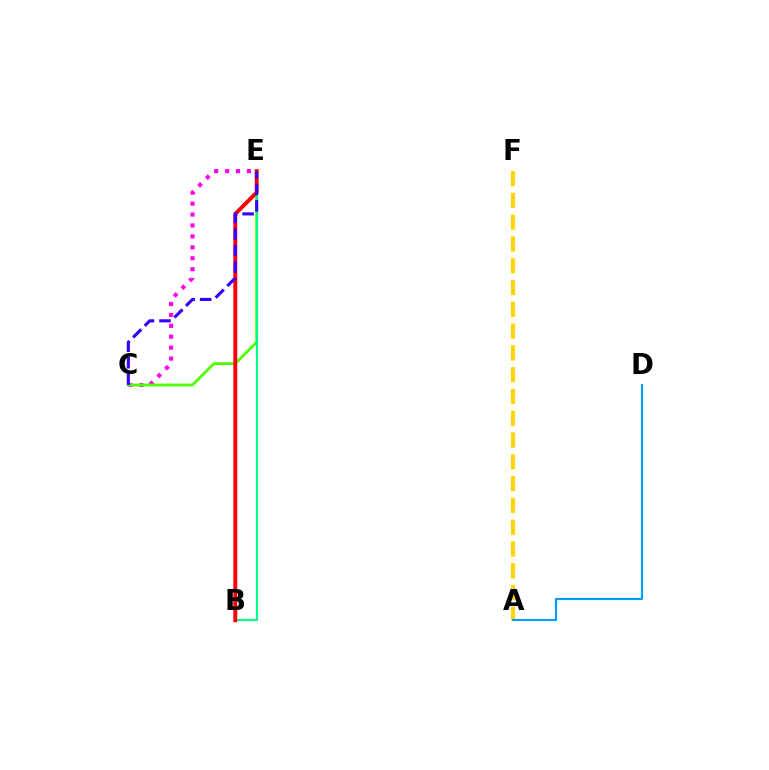{('A', 'F'): [{'color': '#ffd500', 'line_style': 'dashed', 'thickness': 2.96}], ('C', 'E'): [{'color': '#ff00ed', 'line_style': 'dotted', 'thickness': 2.97}, {'color': '#4fff00', 'line_style': 'solid', 'thickness': 2.01}, {'color': '#3700ff', 'line_style': 'dashed', 'thickness': 2.24}], ('A', 'D'): [{'color': '#009eff', 'line_style': 'solid', 'thickness': 1.58}], ('B', 'E'): [{'color': '#00ff86', 'line_style': 'solid', 'thickness': 1.56}, {'color': '#ff0000', 'line_style': 'solid', 'thickness': 2.81}]}